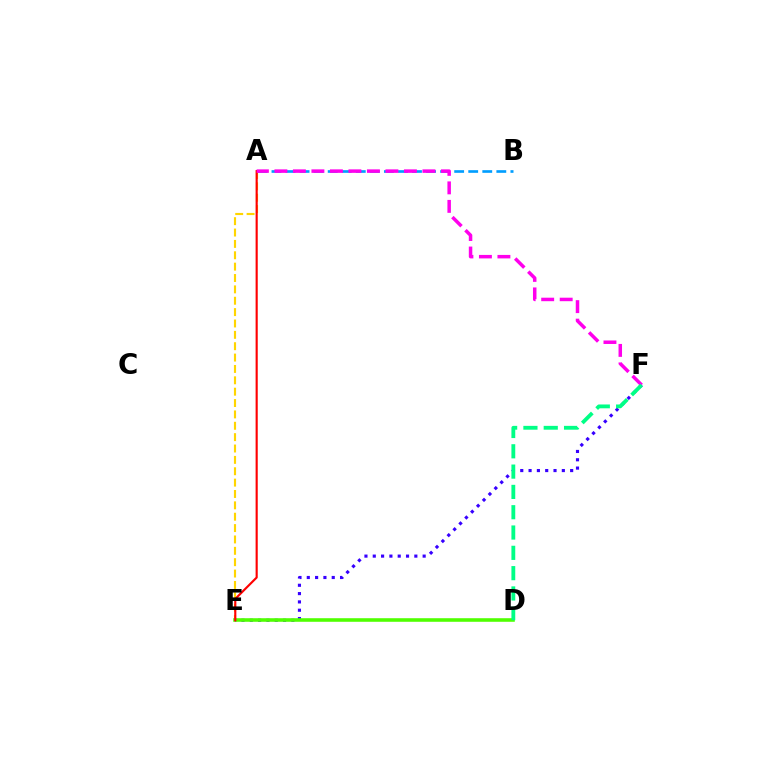{('E', 'F'): [{'color': '#3700ff', 'line_style': 'dotted', 'thickness': 2.26}], ('A', 'E'): [{'color': '#ffd500', 'line_style': 'dashed', 'thickness': 1.54}, {'color': '#ff0000', 'line_style': 'solid', 'thickness': 1.54}], ('A', 'B'): [{'color': '#009eff', 'line_style': 'dashed', 'thickness': 1.91}], ('D', 'E'): [{'color': '#4fff00', 'line_style': 'solid', 'thickness': 2.58}], ('A', 'F'): [{'color': '#ff00ed', 'line_style': 'dashed', 'thickness': 2.51}], ('D', 'F'): [{'color': '#00ff86', 'line_style': 'dashed', 'thickness': 2.76}]}